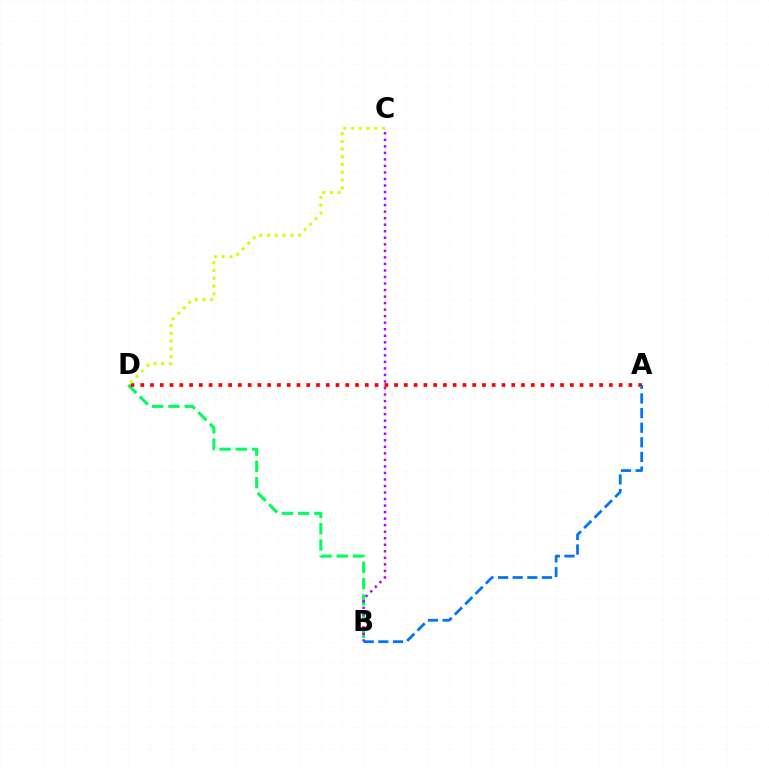{('B', 'D'): [{'color': '#00ff5c', 'line_style': 'dashed', 'thickness': 2.21}], ('A', 'D'): [{'color': '#ff0000', 'line_style': 'dotted', 'thickness': 2.65}], ('B', 'C'): [{'color': '#b900ff', 'line_style': 'dotted', 'thickness': 1.77}], ('C', 'D'): [{'color': '#d1ff00', 'line_style': 'dotted', 'thickness': 2.11}], ('A', 'B'): [{'color': '#0074ff', 'line_style': 'dashed', 'thickness': 1.99}]}